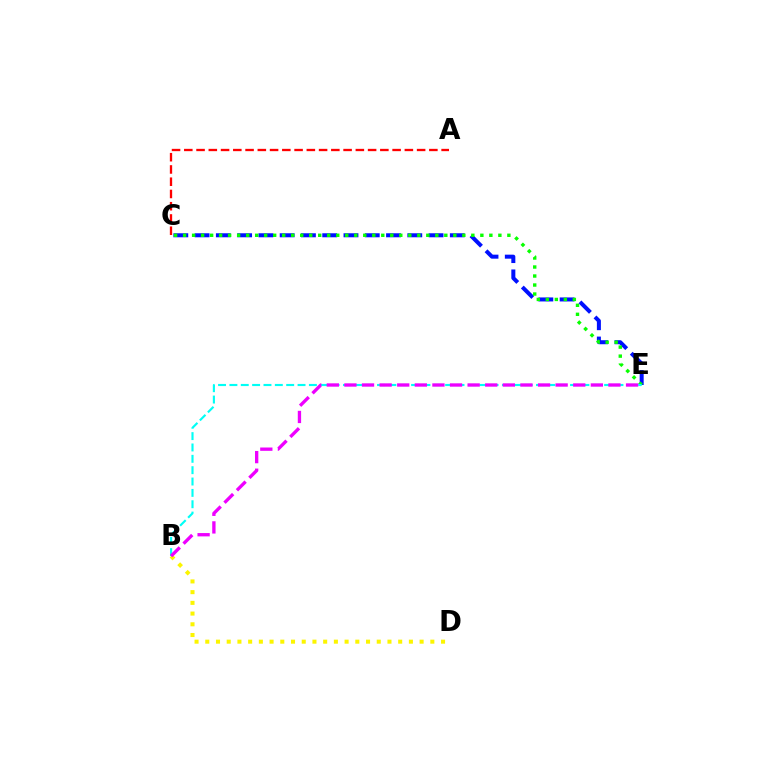{('C', 'E'): [{'color': '#0010ff', 'line_style': 'dashed', 'thickness': 2.89}, {'color': '#08ff00', 'line_style': 'dotted', 'thickness': 2.45}], ('A', 'C'): [{'color': '#ff0000', 'line_style': 'dashed', 'thickness': 1.66}], ('B', 'D'): [{'color': '#fcf500', 'line_style': 'dotted', 'thickness': 2.91}], ('B', 'E'): [{'color': '#00fff6', 'line_style': 'dashed', 'thickness': 1.54}, {'color': '#ee00ff', 'line_style': 'dashed', 'thickness': 2.39}]}